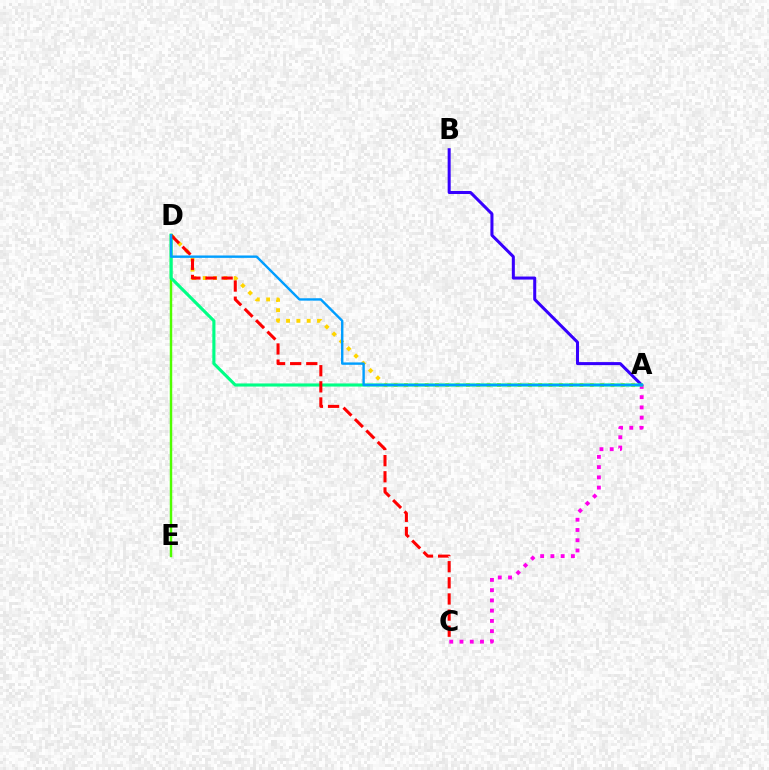{('A', 'B'): [{'color': '#3700ff', 'line_style': 'solid', 'thickness': 2.18}], ('A', 'C'): [{'color': '#ff00ed', 'line_style': 'dotted', 'thickness': 2.78}], ('D', 'E'): [{'color': '#4fff00', 'line_style': 'solid', 'thickness': 1.77}], ('A', 'D'): [{'color': '#ffd500', 'line_style': 'dotted', 'thickness': 2.8}, {'color': '#00ff86', 'line_style': 'solid', 'thickness': 2.24}, {'color': '#009eff', 'line_style': 'solid', 'thickness': 1.72}], ('C', 'D'): [{'color': '#ff0000', 'line_style': 'dashed', 'thickness': 2.19}]}